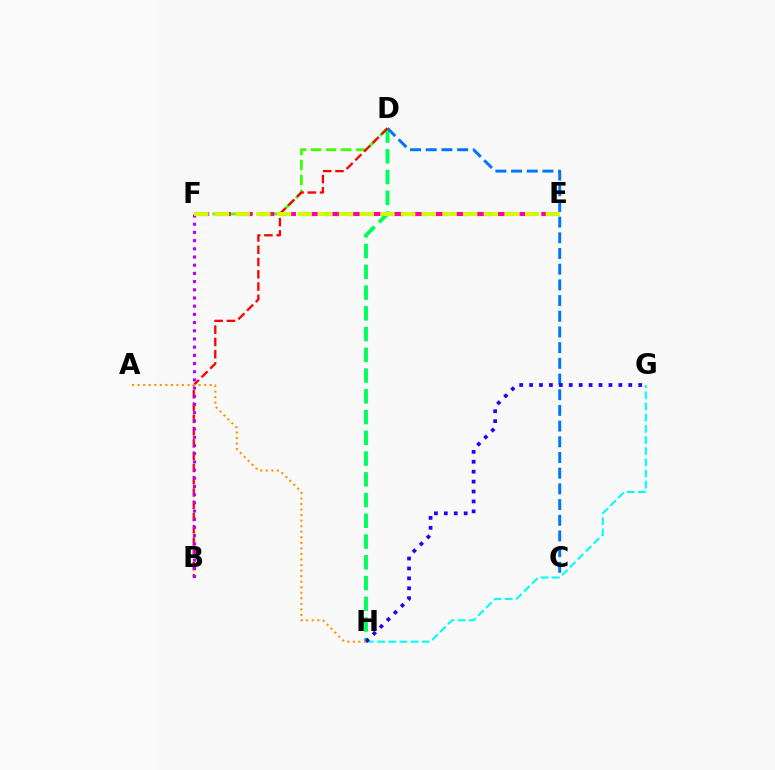{('D', 'H'): [{'color': '#00ff5c', 'line_style': 'dashed', 'thickness': 2.82}], ('C', 'D'): [{'color': '#0074ff', 'line_style': 'dashed', 'thickness': 2.13}], ('D', 'F'): [{'color': '#3dff00', 'line_style': 'dashed', 'thickness': 2.04}], ('G', 'H'): [{'color': '#00fff6', 'line_style': 'dashed', 'thickness': 1.52}, {'color': '#2500ff', 'line_style': 'dotted', 'thickness': 2.69}], ('B', 'D'): [{'color': '#ff0000', 'line_style': 'dashed', 'thickness': 1.67}], ('B', 'F'): [{'color': '#b900ff', 'line_style': 'dotted', 'thickness': 2.23}], ('E', 'F'): [{'color': '#ff00ac', 'line_style': 'dashed', 'thickness': 2.95}, {'color': '#d1ff00', 'line_style': 'dashed', 'thickness': 2.81}], ('A', 'H'): [{'color': '#ff9400', 'line_style': 'dotted', 'thickness': 1.51}]}